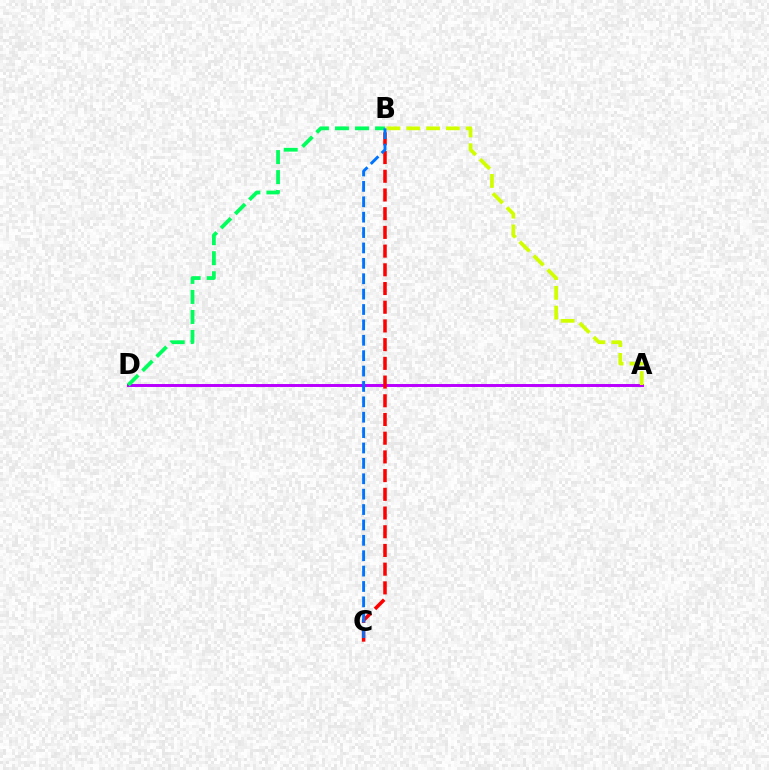{('A', 'D'): [{'color': '#b900ff', 'line_style': 'solid', 'thickness': 2.12}], ('B', 'D'): [{'color': '#00ff5c', 'line_style': 'dashed', 'thickness': 2.72}], ('A', 'B'): [{'color': '#d1ff00', 'line_style': 'dashed', 'thickness': 2.69}], ('B', 'C'): [{'color': '#ff0000', 'line_style': 'dashed', 'thickness': 2.54}, {'color': '#0074ff', 'line_style': 'dashed', 'thickness': 2.09}]}